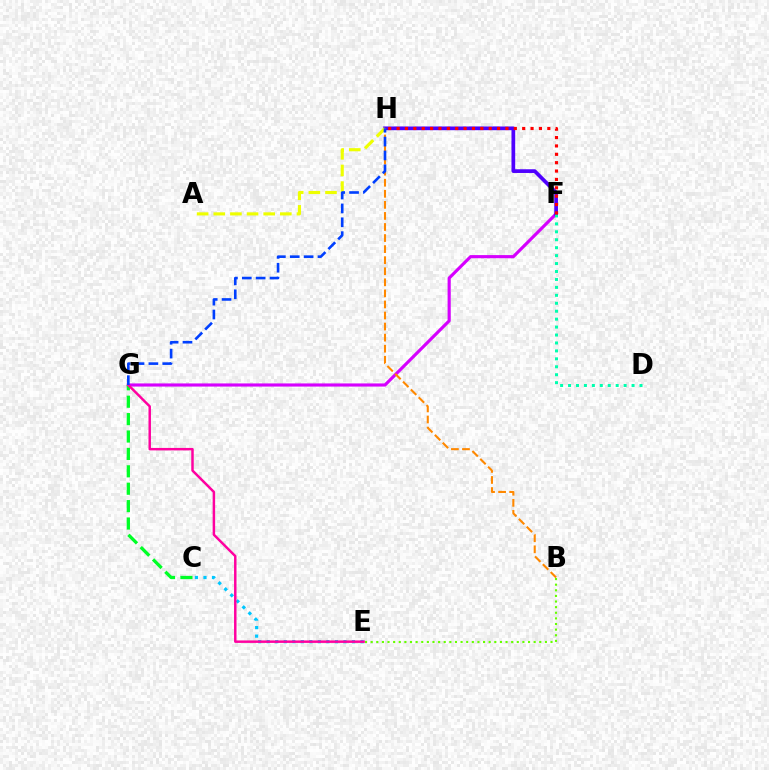{('F', 'G'): [{'color': '#d600ff', 'line_style': 'solid', 'thickness': 2.26}], ('F', 'H'): [{'color': '#4f00ff', 'line_style': 'solid', 'thickness': 2.67}, {'color': '#ff0000', 'line_style': 'dotted', 'thickness': 2.28}], ('C', 'G'): [{'color': '#00ff27', 'line_style': 'dashed', 'thickness': 2.36}], ('B', 'E'): [{'color': '#66ff00', 'line_style': 'dotted', 'thickness': 1.53}], ('C', 'E'): [{'color': '#00c7ff', 'line_style': 'dotted', 'thickness': 2.32}], ('D', 'F'): [{'color': '#00ffaf', 'line_style': 'dotted', 'thickness': 2.16}], ('A', 'H'): [{'color': '#eeff00', 'line_style': 'dashed', 'thickness': 2.26}], ('B', 'H'): [{'color': '#ff8800', 'line_style': 'dashed', 'thickness': 1.5}], ('E', 'G'): [{'color': '#ff00a0', 'line_style': 'solid', 'thickness': 1.78}], ('G', 'H'): [{'color': '#003fff', 'line_style': 'dashed', 'thickness': 1.88}]}